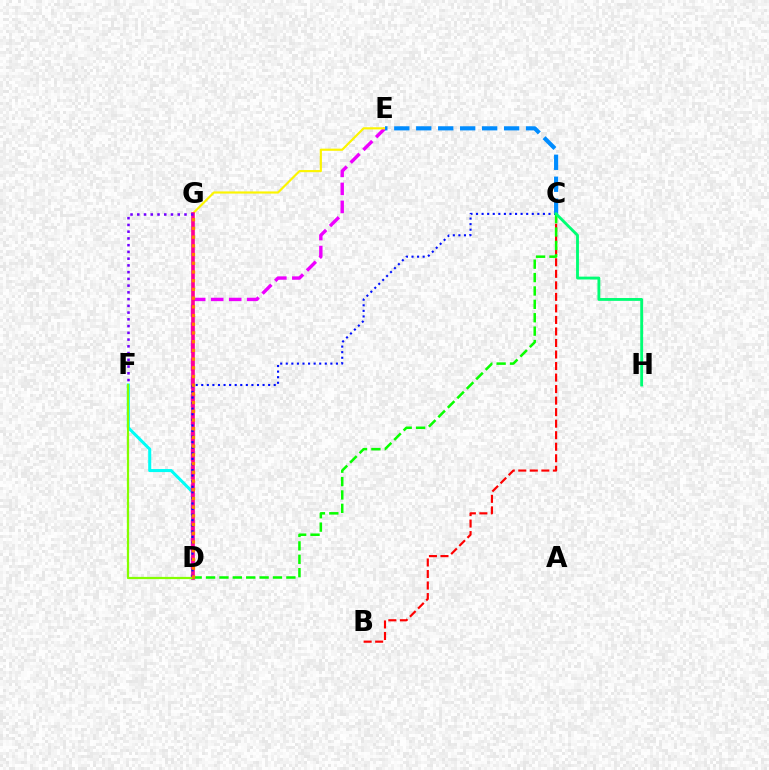{('D', 'F'): [{'color': '#00fff6', 'line_style': 'solid', 'thickness': 2.19}, {'color': '#84ff00', 'line_style': 'solid', 'thickness': 1.6}], ('D', 'E'): [{'color': '#ee00ff', 'line_style': 'dashed', 'thickness': 2.45}], ('B', 'C'): [{'color': '#ff0000', 'line_style': 'dashed', 'thickness': 1.57}], ('E', 'G'): [{'color': '#fcf500', 'line_style': 'solid', 'thickness': 1.55}], ('D', 'G'): [{'color': '#ff0094', 'line_style': 'solid', 'thickness': 2.63}, {'color': '#ff7c00', 'line_style': 'dotted', 'thickness': 2.37}], ('C', 'D'): [{'color': '#0010ff', 'line_style': 'dotted', 'thickness': 1.51}, {'color': '#08ff00', 'line_style': 'dashed', 'thickness': 1.82}], ('C', 'E'): [{'color': '#008cff', 'line_style': 'dashed', 'thickness': 2.98}], ('C', 'H'): [{'color': '#00ff74', 'line_style': 'solid', 'thickness': 2.05}], ('F', 'G'): [{'color': '#7200ff', 'line_style': 'dotted', 'thickness': 1.83}]}